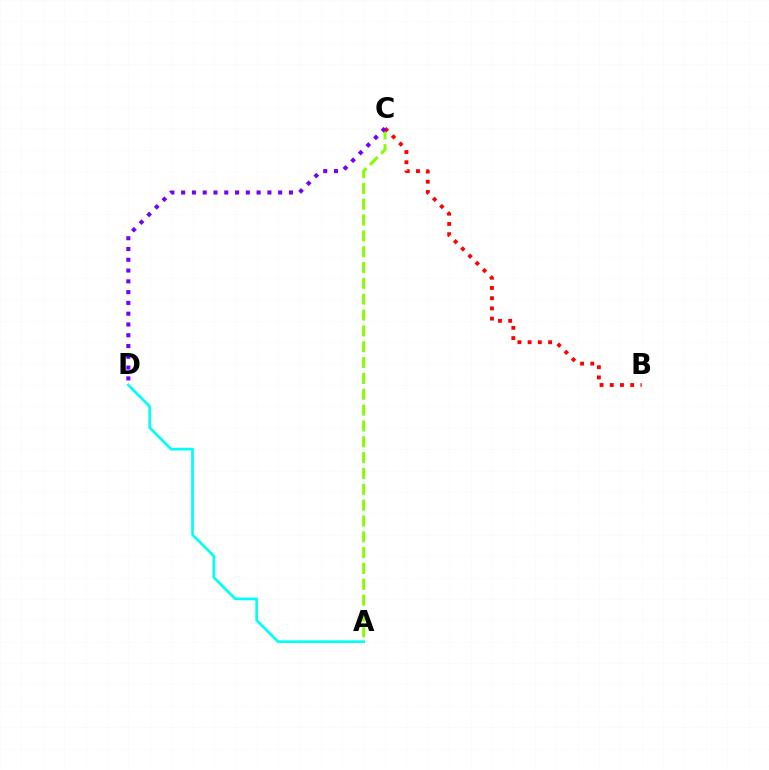{('A', 'C'): [{'color': '#84ff00', 'line_style': 'dashed', 'thickness': 2.15}], ('B', 'C'): [{'color': '#ff0000', 'line_style': 'dotted', 'thickness': 2.78}], ('A', 'D'): [{'color': '#00fff6', 'line_style': 'solid', 'thickness': 1.94}], ('C', 'D'): [{'color': '#7200ff', 'line_style': 'dotted', 'thickness': 2.93}]}